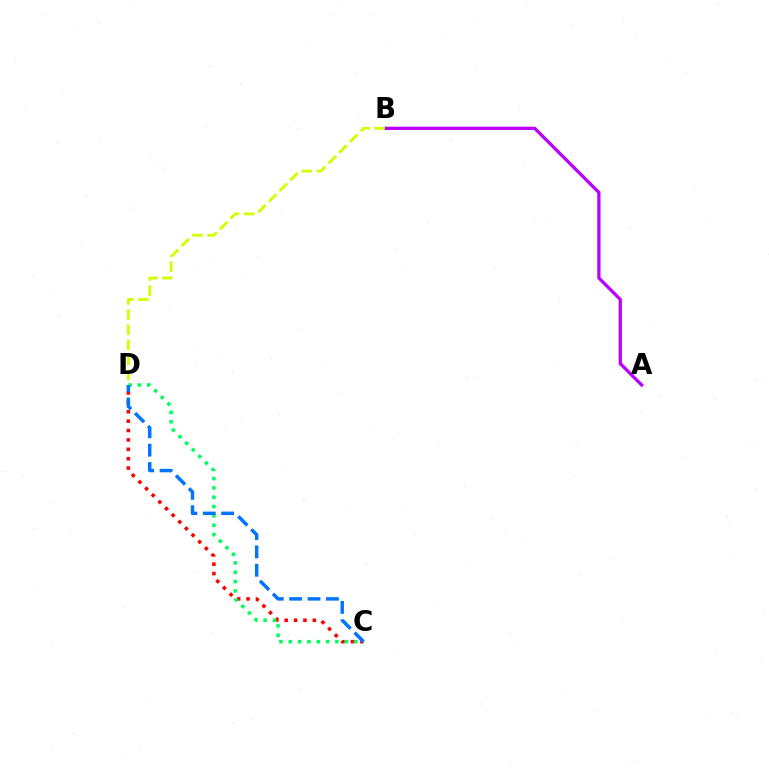{('C', 'D'): [{'color': '#ff0000', 'line_style': 'dotted', 'thickness': 2.55}, {'color': '#00ff5c', 'line_style': 'dotted', 'thickness': 2.53}, {'color': '#0074ff', 'line_style': 'dashed', 'thickness': 2.49}], ('A', 'B'): [{'color': '#b900ff', 'line_style': 'solid', 'thickness': 2.34}], ('B', 'D'): [{'color': '#d1ff00', 'line_style': 'dashed', 'thickness': 2.05}]}